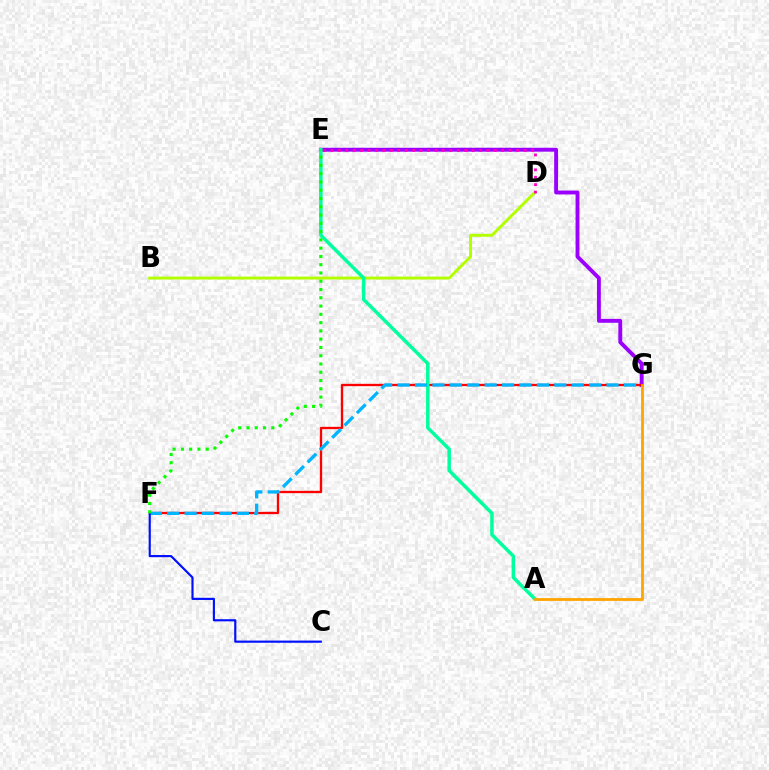{('E', 'G'): [{'color': '#9b00ff', 'line_style': 'solid', 'thickness': 2.8}], ('B', 'D'): [{'color': '#b3ff00', 'line_style': 'solid', 'thickness': 2.12}], ('D', 'E'): [{'color': '#ff00bd', 'line_style': 'dotted', 'thickness': 2.02}], ('F', 'G'): [{'color': '#ff0000', 'line_style': 'solid', 'thickness': 1.68}, {'color': '#00b5ff', 'line_style': 'dashed', 'thickness': 2.37}], ('A', 'E'): [{'color': '#00ff9d', 'line_style': 'solid', 'thickness': 2.49}], ('A', 'G'): [{'color': '#ffa500', 'line_style': 'solid', 'thickness': 2.02}], ('C', 'F'): [{'color': '#0010ff', 'line_style': 'solid', 'thickness': 1.56}], ('E', 'F'): [{'color': '#08ff00', 'line_style': 'dotted', 'thickness': 2.25}]}